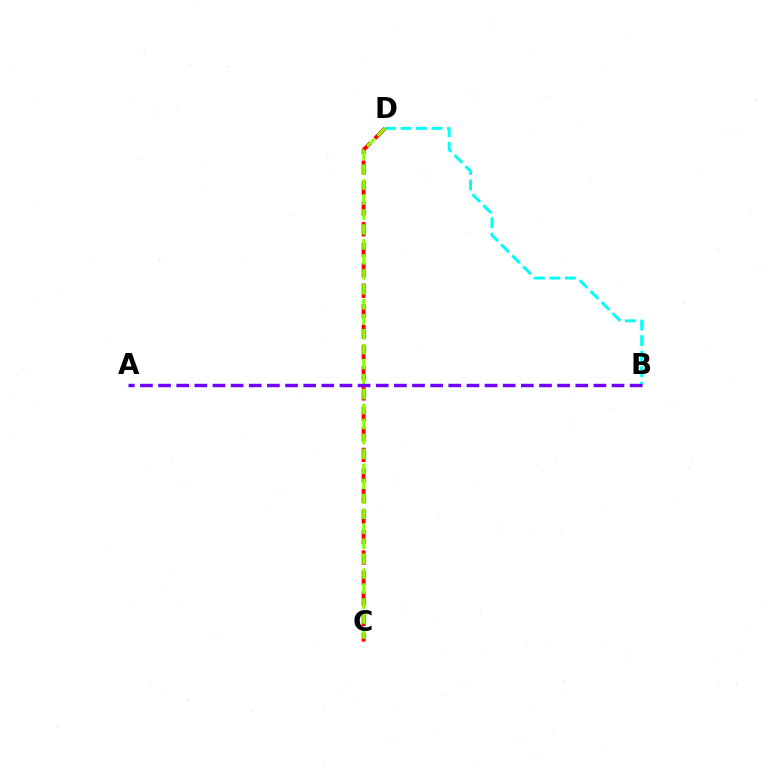{('B', 'D'): [{'color': '#00fff6', 'line_style': 'dashed', 'thickness': 2.11}], ('C', 'D'): [{'color': '#ff0000', 'line_style': 'dashed', 'thickness': 2.79}, {'color': '#84ff00', 'line_style': 'dashed', 'thickness': 2.03}], ('A', 'B'): [{'color': '#7200ff', 'line_style': 'dashed', 'thickness': 2.46}]}